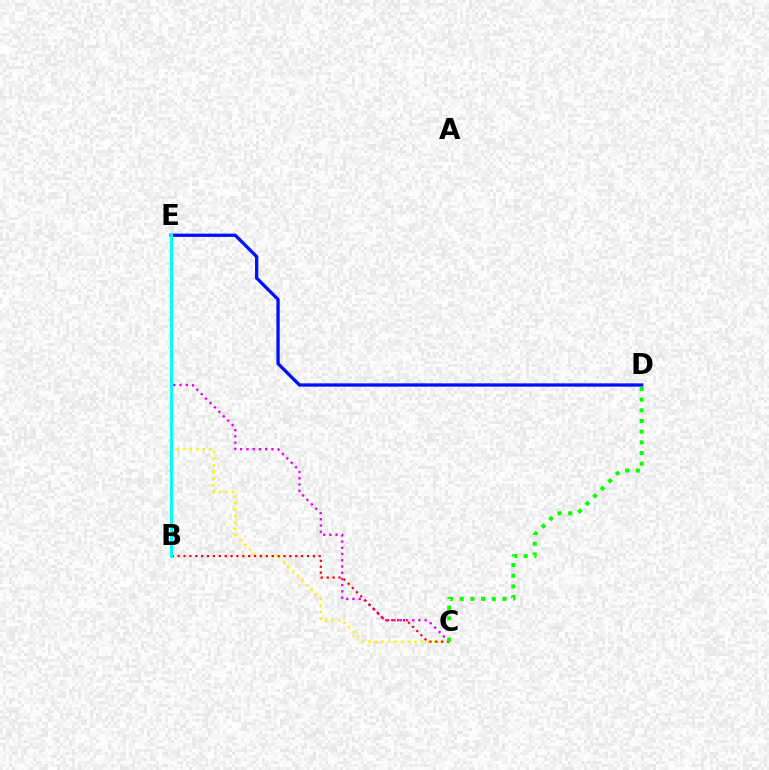{('C', 'E'): [{'color': '#ee00ff', 'line_style': 'dotted', 'thickness': 1.69}, {'color': '#fcf500', 'line_style': 'dotted', 'thickness': 1.78}], ('D', 'E'): [{'color': '#0010ff', 'line_style': 'solid', 'thickness': 2.37}], ('B', 'C'): [{'color': '#ff0000', 'line_style': 'dotted', 'thickness': 1.6}], ('B', 'E'): [{'color': '#00fff6', 'line_style': 'solid', 'thickness': 2.14}], ('C', 'D'): [{'color': '#08ff00', 'line_style': 'dotted', 'thickness': 2.9}]}